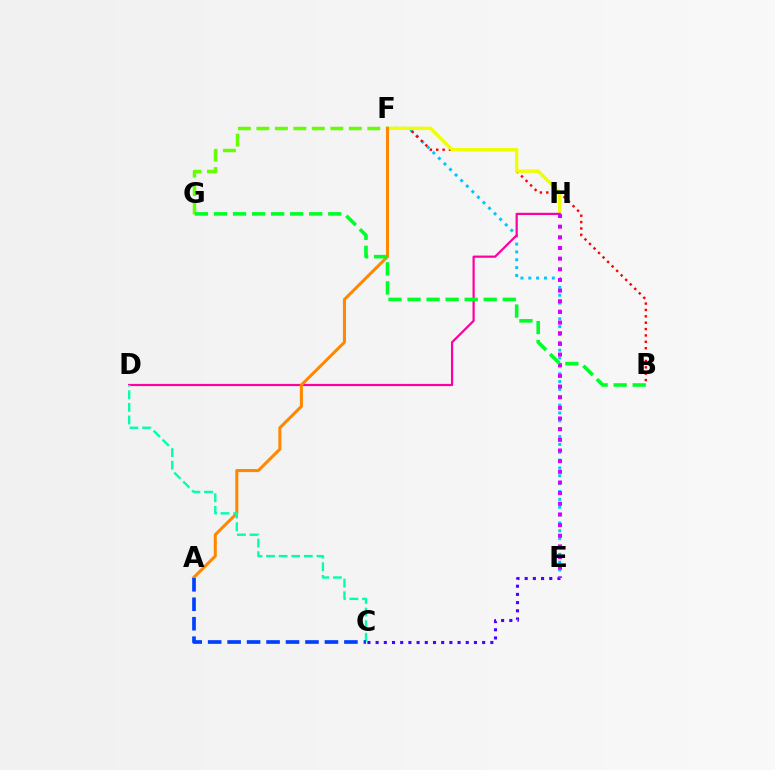{('E', 'F'): [{'color': '#00c7ff', 'line_style': 'dotted', 'thickness': 2.13}], ('B', 'F'): [{'color': '#ff0000', 'line_style': 'dotted', 'thickness': 1.73}], ('F', 'H'): [{'color': '#eeff00', 'line_style': 'solid', 'thickness': 2.45}], ('F', 'G'): [{'color': '#66ff00', 'line_style': 'dashed', 'thickness': 2.51}], ('C', 'E'): [{'color': '#4f00ff', 'line_style': 'dotted', 'thickness': 2.23}], ('D', 'H'): [{'color': '#ff00a0', 'line_style': 'solid', 'thickness': 1.59}], ('E', 'H'): [{'color': '#d600ff', 'line_style': 'dotted', 'thickness': 2.9}], ('A', 'F'): [{'color': '#ff8800', 'line_style': 'solid', 'thickness': 2.19}], ('C', 'D'): [{'color': '#00ffaf', 'line_style': 'dashed', 'thickness': 1.71}], ('A', 'C'): [{'color': '#003fff', 'line_style': 'dashed', 'thickness': 2.64}], ('B', 'G'): [{'color': '#00ff27', 'line_style': 'dashed', 'thickness': 2.59}]}